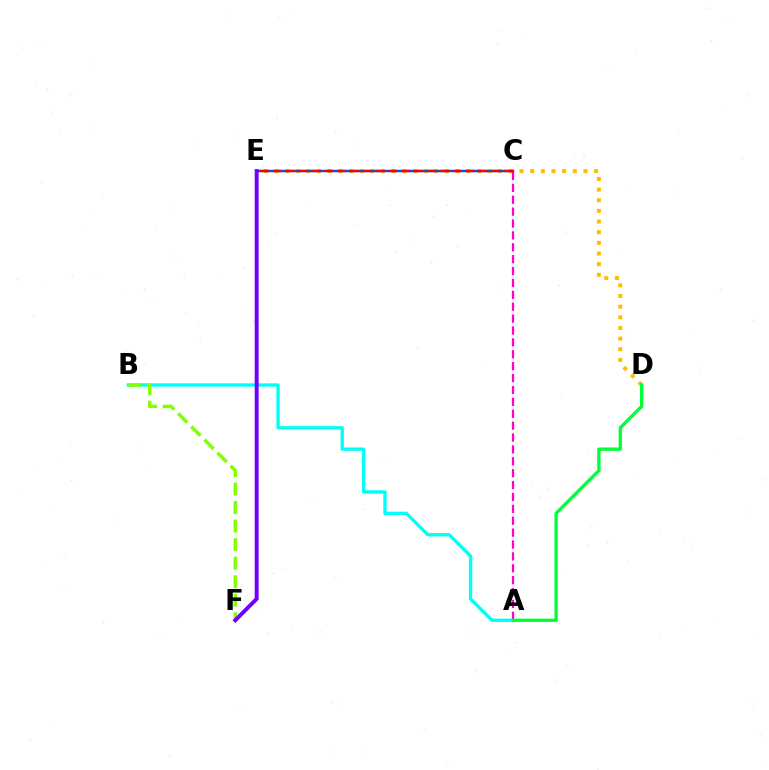{('A', 'B'): [{'color': '#00fff6', 'line_style': 'solid', 'thickness': 2.41}], ('B', 'F'): [{'color': '#84ff00', 'line_style': 'dashed', 'thickness': 2.52}], ('D', 'E'): [{'color': '#ffbd00', 'line_style': 'dotted', 'thickness': 2.89}], ('C', 'E'): [{'color': '#004bff', 'line_style': 'solid', 'thickness': 1.7}, {'color': '#ff0000', 'line_style': 'dashed', 'thickness': 1.74}], ('E', 'F'): [{'color': '#7200ff', 'line_style': 'solid', 'thickness': 2.85}], ('A', 'C'): [{'color': '#ff00cf', 'line_style': 'dashed', 'thickness': 1.62}], ('A', 'D'): [{'color': '#00ff39', 'line_style': 'solid', 'thickness': 2.39}]}